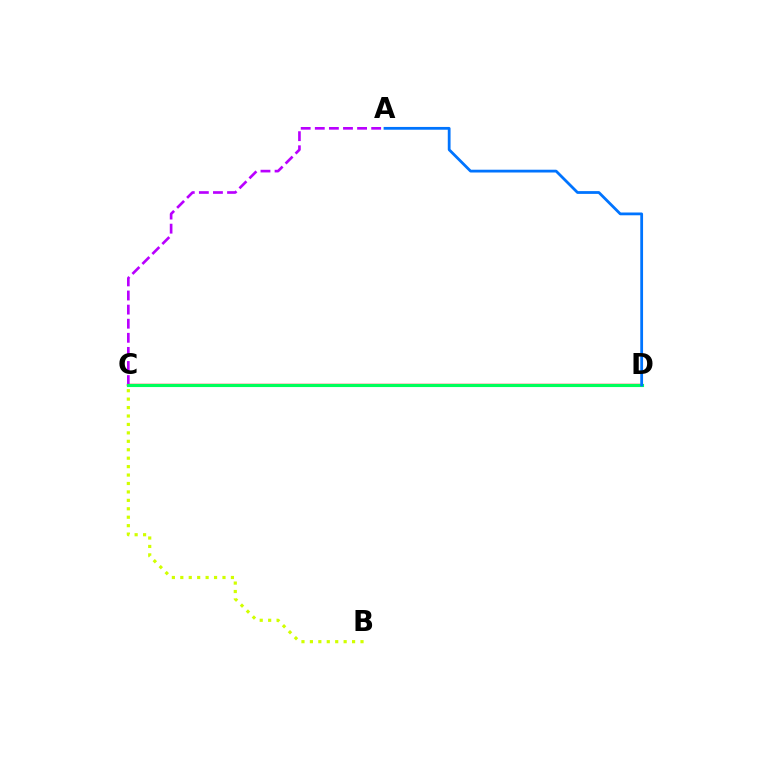{('C', 'D'): [{'color': '#ff0000', 'line_style': 'solid', 'thickness': 1.72}, {'color': '#00ff5c', 'line_style': 'solid', 'thickness': 2.24}], ('B', 'C'): [{'color': '#d1ff00', 'line_style': 'dotted', 'thickness': 2.29}], ('A', 'C'): [{'color': '#b900ff', 'line_style': 'dashed', 'thickness': 1.91}], ('A', 'D'): [{'color': '#0074ff', 'line_style': 'solid', 'thickness': 2.0}]}